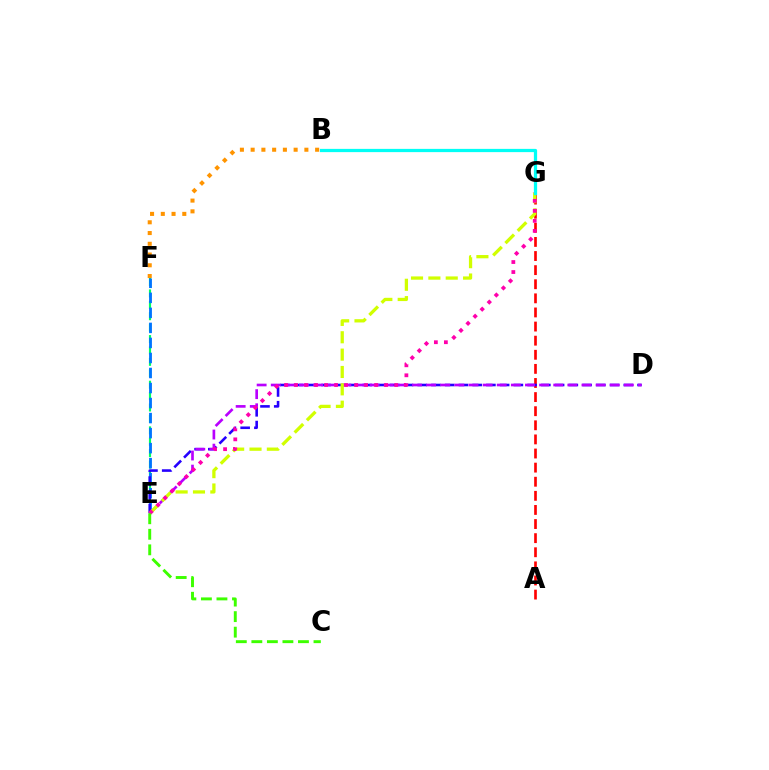{('E', 'F'): [{'color': '#00ff5c', 'line_style': 'dashed', 'thickness': 1.55}, {'color': '#0074ff', 'line_style': 'dashed', 'thickness': 2.04}], ('A', 'G'): [{'color': '#ff0000', 'line_style': 'dashed', 'thickness': 1.92}], ('D', 'E'): [{'color': '#2500ff', 'line_style': 'dashed', 'thickness': 1.87}, {'color': '#b900ff', 'line_style': 'dashed', 'thickness': 1.92}], ('E', 'G'): [{'color': '#d1ff00', 'line_style': 'dashed', 'thickness': 2.36}, {'color': '#ff00ac', 'line_style': 'dotted', 'thickness': 2.72}], ('B', 'G'): [{'color': '#00fff6', 'line_style': 'solid', 'thickness': 2.33}], ('B', 'F'): [{'color': '#ff9400', 'line_style': 'dotted', 'thickness': 2.92}], ('C', 'E'): [{'color': '#3dff00', 'line_style': 'dashed', 'thickness': 2.11}]}